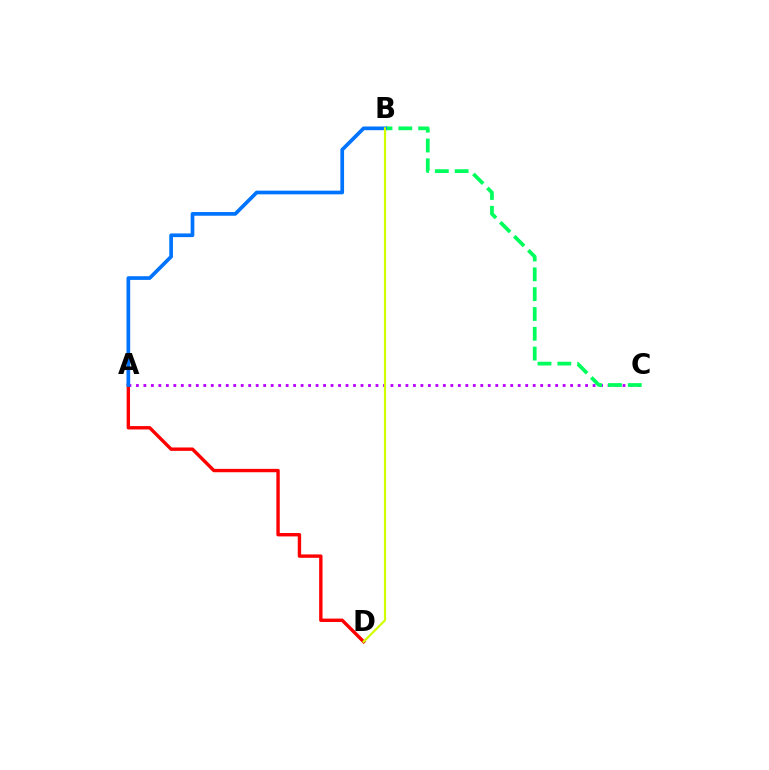{('A', 'C'): [{'color': '#b900ff', 'line_style': 'dotted', 'thickness': 2.03}], ('B', 'C'): [{'color': '#00ff5c', 'line_style': 'dashed', 'thickness': 2.69}], ('A', 'D'): [{'color': '#ff0000', 'line_style': 'solid', 'thickness': 2.44}], ('A', 'B'): [{'color': '#0074ff', 'line_style': 'solid', 'thickness': 2.65}], ('B', 'D'): [{'color': '#d1ff00', 'line_style': 'solid', 'thickness': 1.58}]}